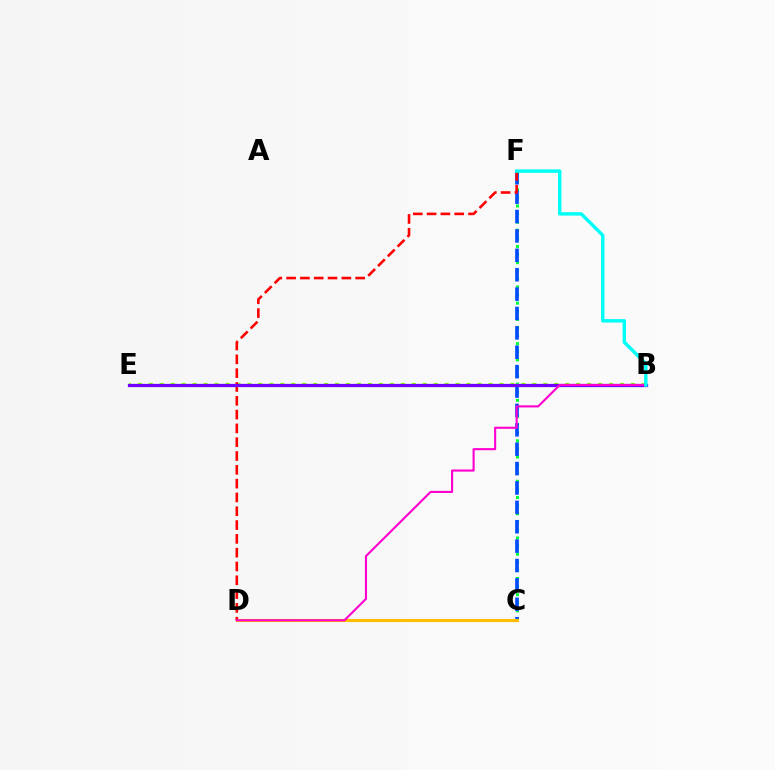{('C', 'F'): [{'color': '#00ff39', 'line_style': 'dotted', 'thickness': 2.2}, {'color': '#004bff', 'line_style': 'dashed', 'thickness': 2.63}], ('B', 'E'): [{'color': '#84ff00', 'line_style': 'dotted', 'thickness': 2.98}, {'color': '#7200ff', 'line_style': 'solid', 'thickness': 2.32}], ('C', 'D'): [{'color': '#ffbd00', 'line_style': 'solid', 'thickness': 2.26}], ('D', 'F'): [{'color': '#ff0000', 'line_style': 'dashed', 'thickness': 1.88}], ('B', 'D'): [{'color': '#ff00cf', 'line_style': 'solid', 'thickness': 1.52}], ('B', 'F'): [{'color': '#00fff6', 'line_style': 'solid', 'thickness': 2.47}]}